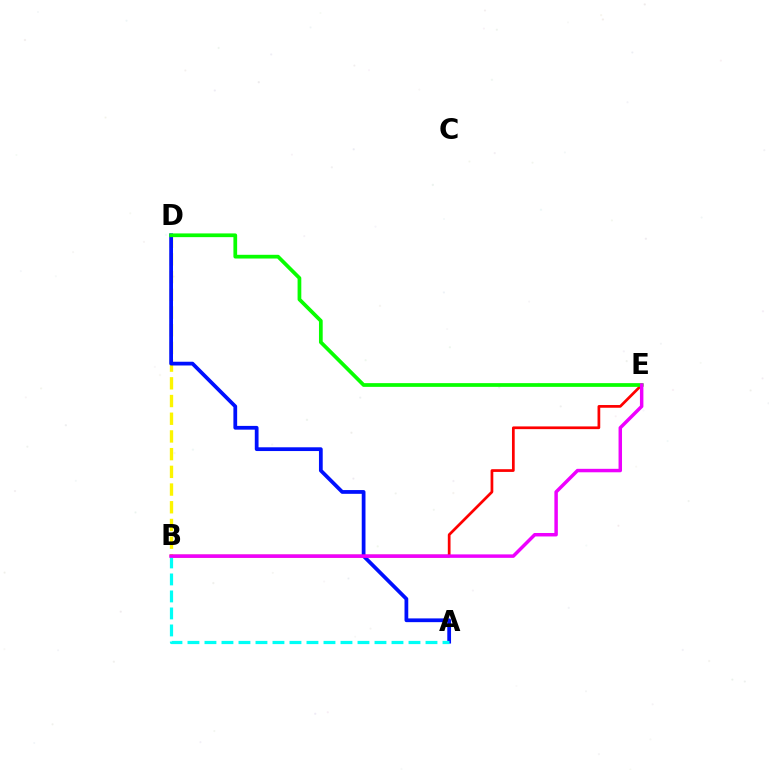{('B', 'D'): [{'color': '#fcf500', 'line_style': 'dashed', 'thickness': 2.41}], ('A', 'D'): [{'color': '#0010ff', 'line_style': 'solid', 'thickness': 2.7}], ('B', 'E'): [{'color': '#ff0000', 'line_style': 'solid', 'thickness': 1.96}, {'color': '#ee00ff', 'line_style': 'solid', 'thickness': 2.5}], ('A', 'B'): [{'color': '#00fff6', 'line_style': 'dashed', 'thickness': 2.31}], ('D', 'E'): [{'color': '#08ff00', 'line_style': 'solid', 'thickness': 2.68}]}